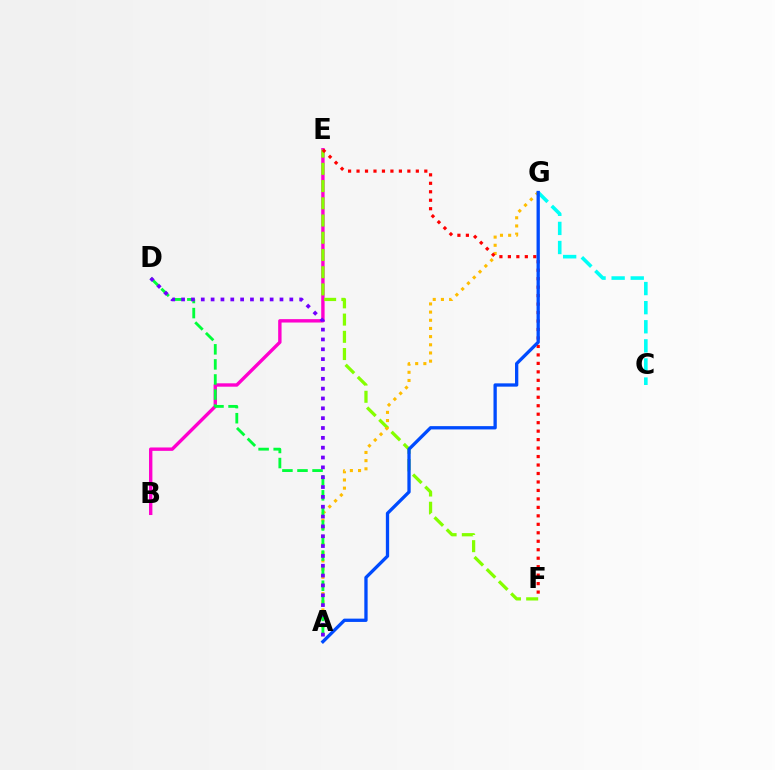{('B', 'E'): [{'color': '#ff00cf', 'line_style': 'solid', 'thickness': 2.44}], ('E', 'F'): [{'color': '#84ff00', 'line_style': 'dashed', 'thickness': 2.34}, {'color': '#ff0000', 'line_style': 'dotted', 'thickness': 2.3}], ('C', 'G'): [{'color': '#00fff6', 'line_style': 'dashed', 'thickness': 2.59}], ('A', 'G'): [{'color': '#ffbd00', 'line_style': 'dotted', 'thickness': 2.22}, {'color': '#004bff', 'line_style': 'solid', 'thickness': 2.38}], ('A', 'D'): [{'color': '#00ff39', 'line_style': 'dashed', 'thickness': 2.05}, {'color': '#7200ff', 'line_style': 'dotted', 'thickness': 2.67}]}